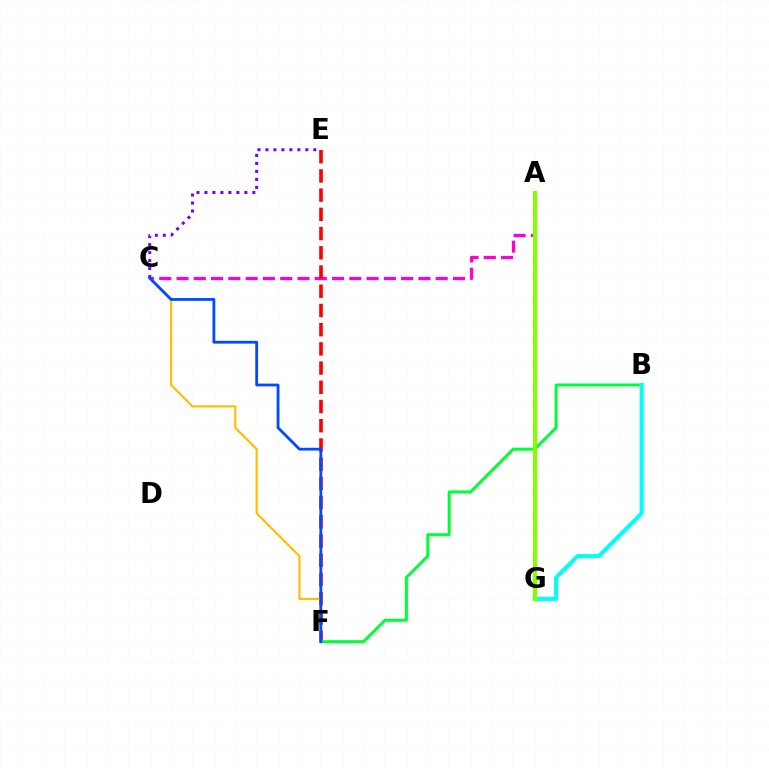{('A', 'C'): [{'color': '#ff00cf', 'line_style': 'dashed', 'thickness': 2.35}], ('E', 'F'): [{'color': '#ff0000', 'line_style': 'dashed', 'thickness': 2.61}], ('B', 'F'): [{'color': '#00ff39', 'line_style': 'solid', 'thickness': 2.17}], ('C', 'F'): [{'color': '#ffbd00', 'line_style': 'solid', 'thickness': 1.56}, {'color': '#004bff', 'line_style': 'solid', 'thickness': 2.02}], ('C', 'E'): [{'color': '#7200ff', 'line_style': 'dotted', 'thickness': 2.17}], ('B', 'G'): [{'color': '#00fff6', 'line_style': 'solid', 'thickness': 2.93}], ('A', 'G'): [{'color': '#84ff00', 'line_style': 'solid', 'thickness': 2.98}]}